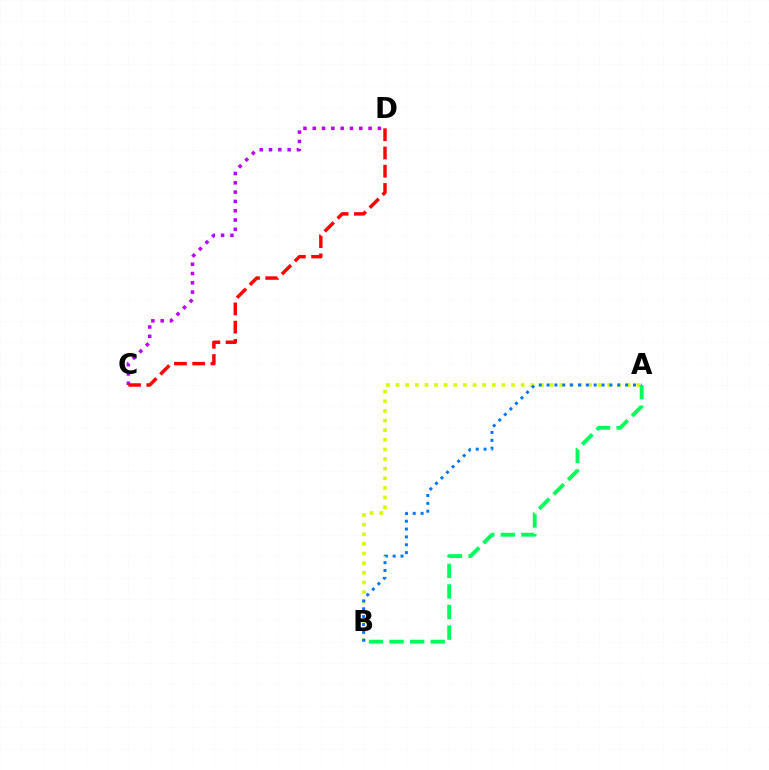{('C', 'D'): [{'color': '#b900ff', 'line_style': 'dotted', 'thickness': 2.53}, {'color': '#ff0000', 'line_style': 'dashed', 'thickness': 2.48}], ('A', 'B'): [{'color': '#d1ff00', 'line_style': 'dotted', 'thickness': 2.62}, {'color': '#0074ff', 'line_style': 'dotted', 'thickness': 2.13}, {'color': '#00ff5c', 'line_style': 'dashed', 'thickness': 2.79}]}